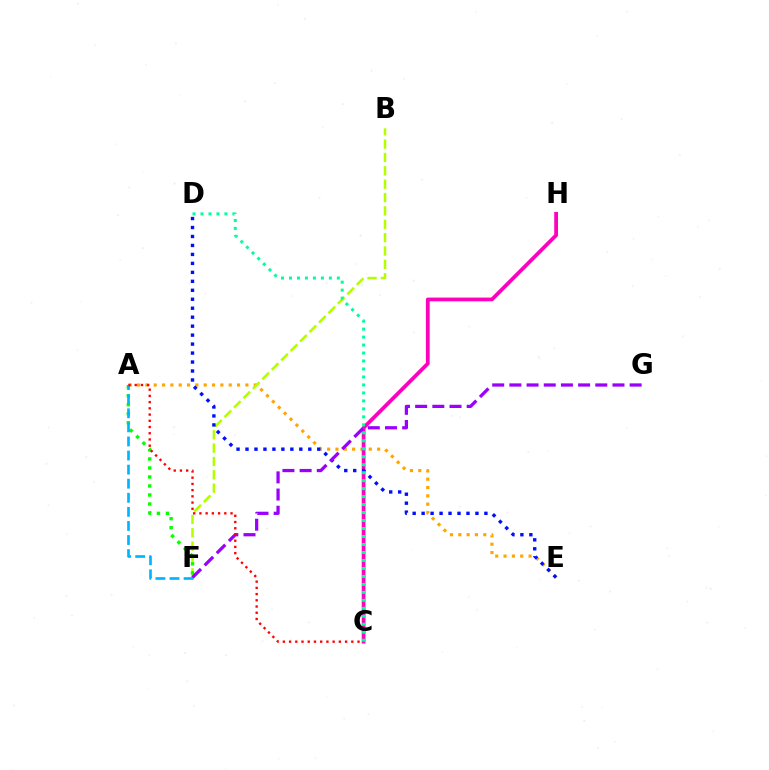{('A', 'E'): [{'color': '#ffa500', 'line_style': 'dotted', 'thickness': 2.26}], ('B', 'F'): [{'color': '#b3ff00', 'line_style': 'dashed', 'thickness': 1.81}], ('C', 'H'): [{'color': '#ff00bd', 'line_style': 'solid', 'thickness': 2.71}], ('D', 'E'): [{'color': '#0010ff', 'line_style': 'dotted', 'thickness': 2.44}], ('A', 'F'): [{'color': '#08ff00', 'line_style': 'dotted', 'thickness': 2.45}, {'color': '#00b5ff', 'line_style': 'dashed', 'thickness': 1.91}], ('F', 'G'): [{'color': '#9b00ff', 'line_style': 'dashed', 'thickness': 2.33}], ('A', 'C'): [{'color': '#ff0000', 'line_style': 'dotted', 'thickness': 1.69}], ('C', 'D'): [{'color': '#00ff9d', 'line_style': 'dotted', 'thickness': 2.17}]}